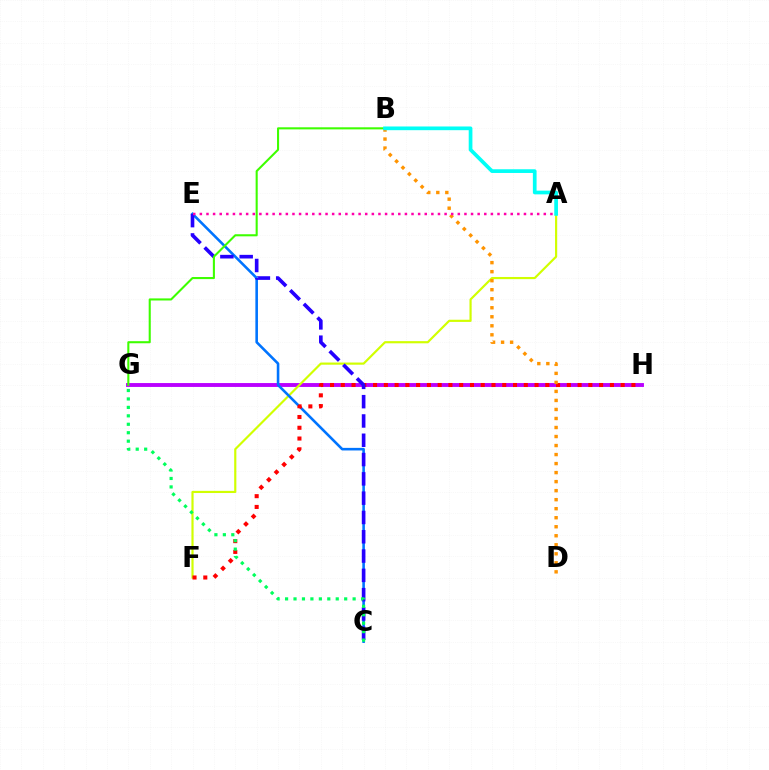{('G', 'H'): [{'color': '#b900ff', 'line_style': 'solid', 'thickness': 2.79}], ('A', 'F'): [{'color': '#d1ff00', 'line_style': 'solid', 'thickness': 1.56}], ('C', 'E'): [{'color': '#0074ff', 'line_style': 'solid', 'thickness': 1.87}, {'color': '#2500ff', 'line_style': 'dashed', 'thickness': 2.62}], ('F', 'H'): [{'color': '#ff0000', 'line_style': 'dotted', 'thickness': 2.92}], ('B', 'D'): [{'color': '#ff9400', 'line_style': 'dotted', 'thickness': 2.45}], ('C', 'G'): [{'color': '#00ff5c', 'line_style': 'dotted', 'thickness': 2.29}], ('B', 'G'): [{'color': '#3dff00', 'line_style': 'solid', 'thickness': 1.5}], ('A', 'E'): [{'color': '#ff00ac', 'line_style': 'dotted', 'thickness': 1.8}], ('A', 'B'): [{'color': '#00fff6', 'line_style': 'solid', 'thickness': 2.67}]}